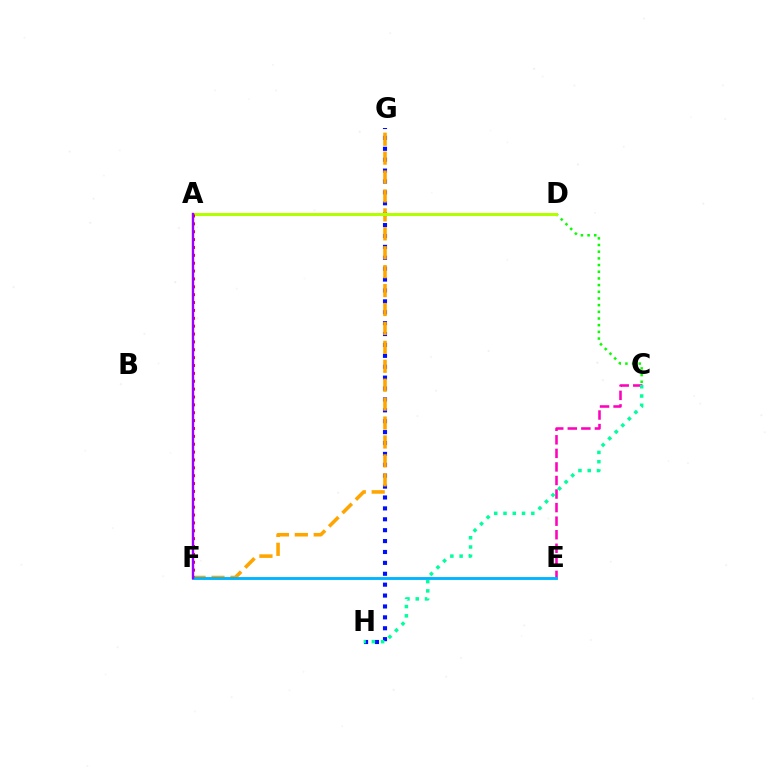{('G', 'H'): [{'color': '#0010ff', 'line_style': 'dotted', 'thickness': 2.96}], ('C', 'E'): [{'color': '#ff00bd', 'line_style': 'dashed', 'thickness': 1.84}], ('C', 'D'): [{'color': '#08ff00', 'line_style': 'dotted', 'thickness': 1.81}], ('F', 'G'): [{'color': '#ffa500', 'line_style': 'dashed', 'thickness': 2.57}], ('A', 'D'): [{'color': '#b3ff00', 'line_style': 'solid', 'thickness': 2.18}], ('A', 'F'): [{'color': '#ff0000', 'line_style': 'dotted', 'thickness': 2.14}, {'color': '#9b00ff', 'line_style': 'solid', 'thickness': 1.73}], ('E', 'F'): [{'color': '#00b5ff', 'line_style': 'solid', 'thickness': 2.06}], ('C', 'H'): [{'color': '#00ff9d', 'line_style': 'dotted', 'thickness': 2.52}]}